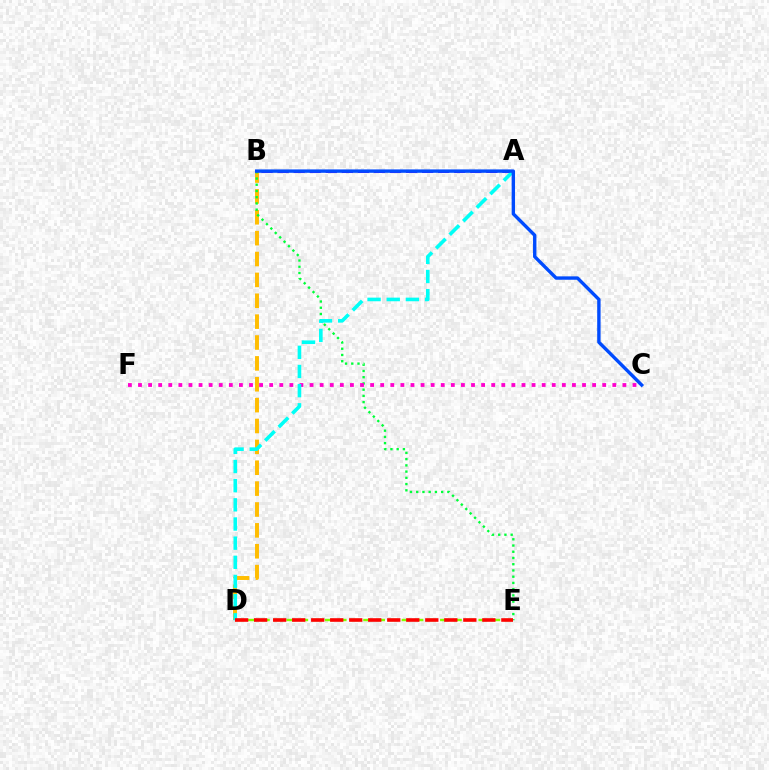{('B', 'D'): [{'color': '#ffbd00', 'line_style': 'dashed', 'thickness': 2.84}], ('D', 'E'): [{'color': '#84ff00', 'line_style': 'dashed', 'thickness': 1.74}, {'color': '#ff0000', 'line_style': 'dashed', 'thickness': 2.58}], ('A', 'B'): [{'color': '#7200ff', 'line_style': 'dashed', 'thickness': 2.18}], ('B', 'E'): [{'color': '#00ff39', 'line_style': 'dotted', 'thickness': 1.69}], ('C', 'F'): [{'color': '#ff00cf', 'line_style': 'dotted', 'thickness': 2.74}], ('A', 'D'): [{'color': '#00fff6', 'line_style': 'dashed', 'thickness': 2.6}], ('B', 'C'): [{'color': '#004bff', 'line_style': 'solid', 'thickness': 2.44}]}